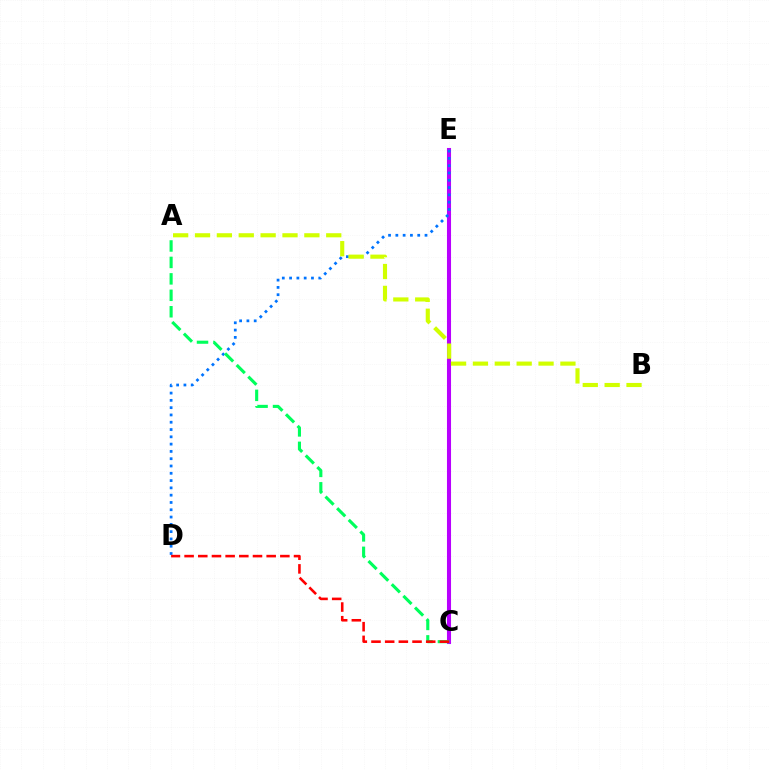{('C', 'E'): [{'color': '#b900ff', 'line_style': 'solid', 'thickness': 2.93}], ('D', 'E'): [{'color': '#0074ff', 'line_style': 'dotted', 'thickness': 1.98}], ('A', 'B'): [{'color': '#d1ff00', 'line_style': 'dashed', 'thickness': 2.97}], ('A', 'C'): [{'color': '#00ff5c', 'line_style': 'dashed', 'thickness': 2.23}], ('C', 'D'): [{'color': '#ff0000', 'line_style': 'dashed', 'thickness': 1.86}]}